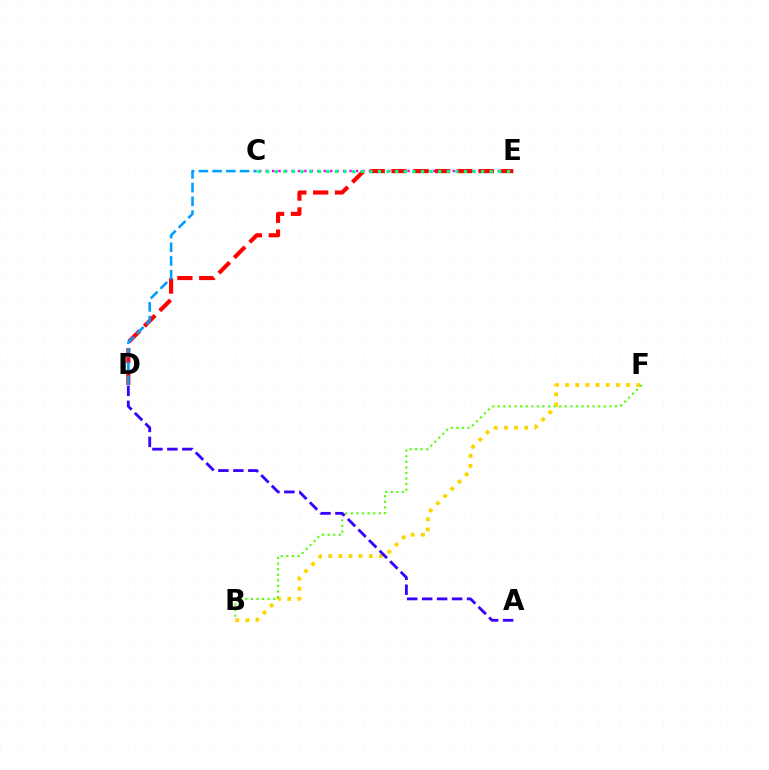{('B', 'F'): [{'color': '#ffd500', 'line_style': 'dotted', 'thickness': 2.76}, {'color': '#4fff00', 'line_style': 'dotted', 'thickness': 1.52}], ('C', 'E'): [{'color': '#ff00ed', 'line_style': 'dotted', 'thickness': 1.75}, {'color': '#00ff86', 'line_style': 'dotted', 'thickness': 2.34}], ('D', 'E'): [{'color': '#ff0000', 'line_style': 'dashed', 'thickness': 2.96}], ('C', 'D'): [{'color': '#009eff', 'line_style': 'dashed', 'thickness': 1.86}], ('A', 'D'): [{'color': '#3700ff', 'line_style': 'dashed', 'thickness': 2.03}]}